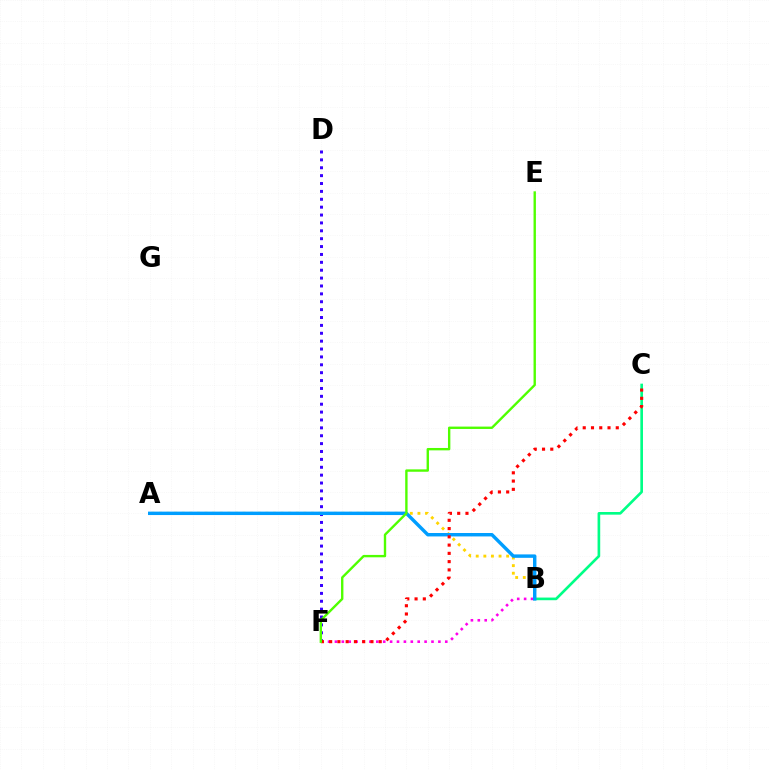{('A', 'B'): [{'color': '#ffd500', 'line_style': 'dotted', 'thickness': 2.07}, {'color': '#009eff', 'line_style': 'solid', 'thickness': 2.47}], ('B', 'F'): [{'color': '#ff00ed', 'line_style': 'dotted', 'thickness': 1.87}], ('B', 'C'): [{'color': '#00ff86', 'line_style': 'solid', 'thickness': 1.91}], ('D', 'F'): [{'color': '#3700ff', 'line_style': 'dotted', 'thickness': 2.14}], ('C', 'F'): [{'color': '#ff0000', 'line_style': 'dotted', 'thickness': 2.24}], ('E', 'F'): [{'color': '#4fff00', 'line_style': 'solid', 'thickness': 1.71}]}